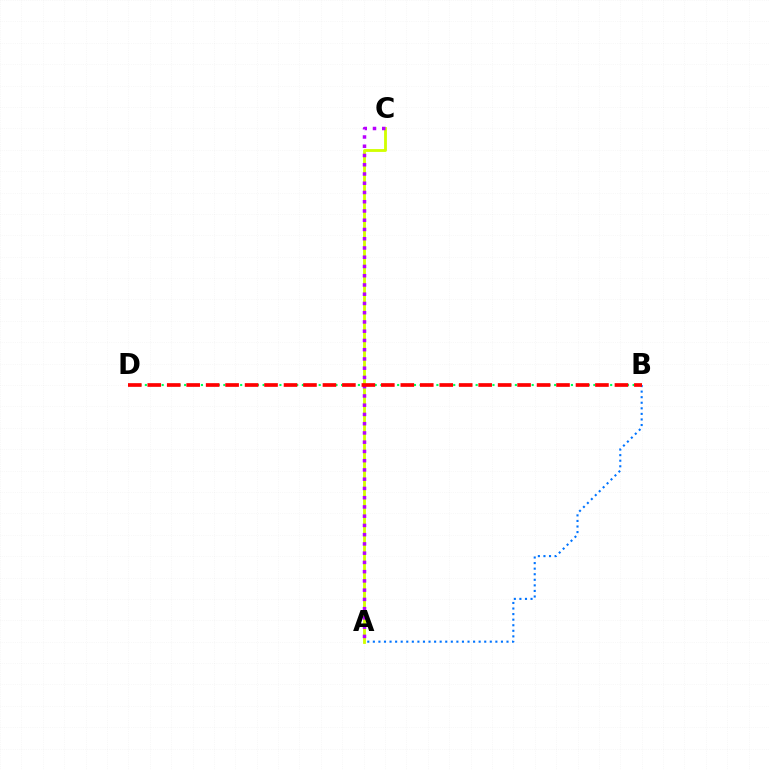{('A', 'B'): [{'color': '#0074ff', 'line_style': 'dotted', 'thickness': 1.51}], ('B', 'D'): [{'color': '#00ff5c', 'line_style': 'dotted', 'thickness': 1.52}, {'color': '#ff0000', 'line_style': 'dashed', 'thickness': 2.64}], ('A', 'C'): [{'color': '#d1ff00', 'line_style': 'solid', 'thickness': 2.03}, {'color': '#b900ff', 'line_style': 'dotted', 'thickness': 2.51}]}